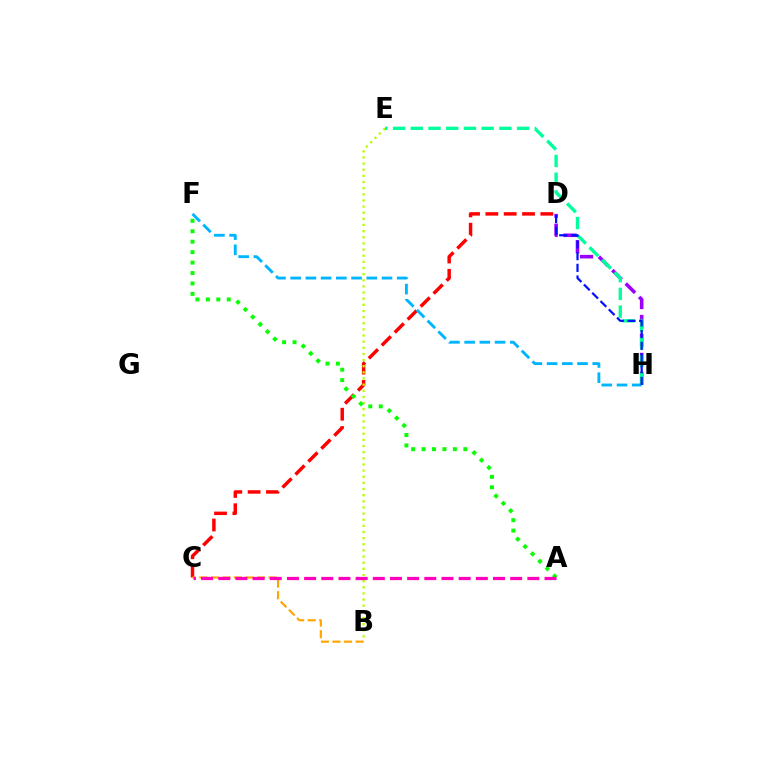{('C', 'D'): [{'color': '#ff0000', 'line_style': 'dashed', 'thickness': 2.49}], ('D', 'H'): [{'color': '#9b00ff', 'line_style': 'dashed', 'thickness': 2.58}, {'color': '#0010ff', 'line_style': 'dashed', 'thickness': 1.59}], ('B', 'E'): [{'color': '#b3ff00', 'line_style': 'dotted', 'thickness': 1.67}], ('A', 'F'): [{'color': '#08ff00', 'line_style': 'dotted', 'thickness': 2.84}], ('B', 'C'): [{'color': '#ffa500', 'line_style': 'dashed', 'thickness': 1.57}], ('E', 'H'): [{'color': '#00ff9d', 'line_style': 'dashed', 'thickness': 2.41}], ('F', 'H'): [{'color': '#00b5ff', 'line_style': 'dashed', 'thickness': 2.07}], ('A', 'C'): [{'color': '#ff00bd', 'line_style': 'dashed', 'thickness': 2.33}]}